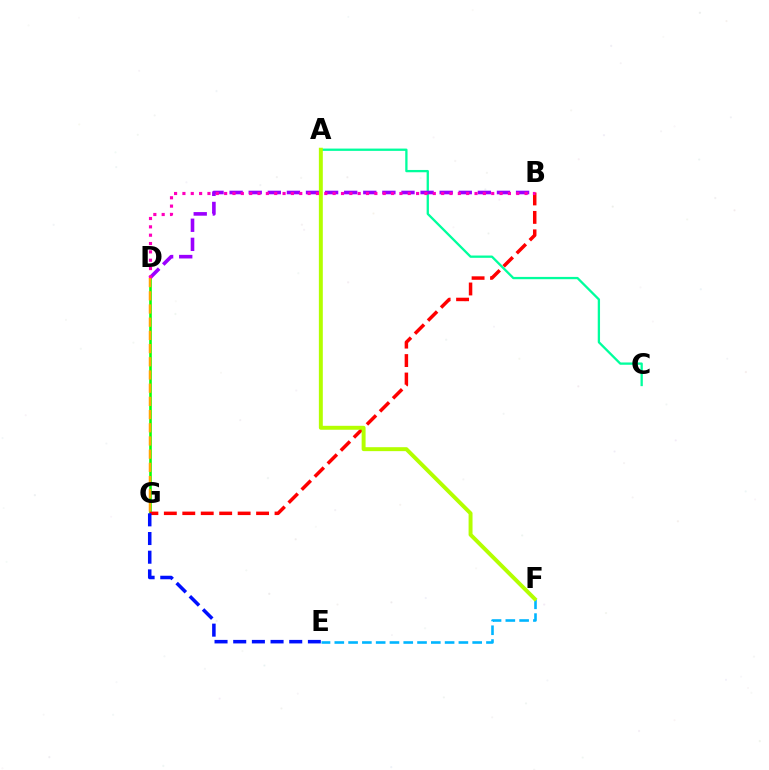{('E', 'F'): [{'color': '#00b5ff', 'line_style': 'dashed', 'thickness': 1.87}], ('A', 'C'): [{'color': '#00ff9d', 'line_style': 'solid', 'thickness': 1.65}], ('D', 'G'): [{'color': '#08ff00', 'line_style': 'solid', 'thickness': 1.85}, {'color': '#ffa500', 'line_style': 'dashed', 'thickness': 1.79}], ('B', 'D'): [{'color': '#9b00ff', 'line_style': 'dashed', 'thickness': 2.59}, {'color': '#ff00bd', 'line_style': 'dotted', 'thickness': 2.27}], ('B', 'G'): [{'color': '#ff0000', 'line_style': 'dashed', 'thickness': 2.51}], ('E', 'G'): [{'color': '#0010ff', 'line_style': 'dashed', 'thickness': 2.54}], ('A', 'F'): [{'color': '#b3ff00', 'line_style': 'solid', 'thickness': 2.84}]}